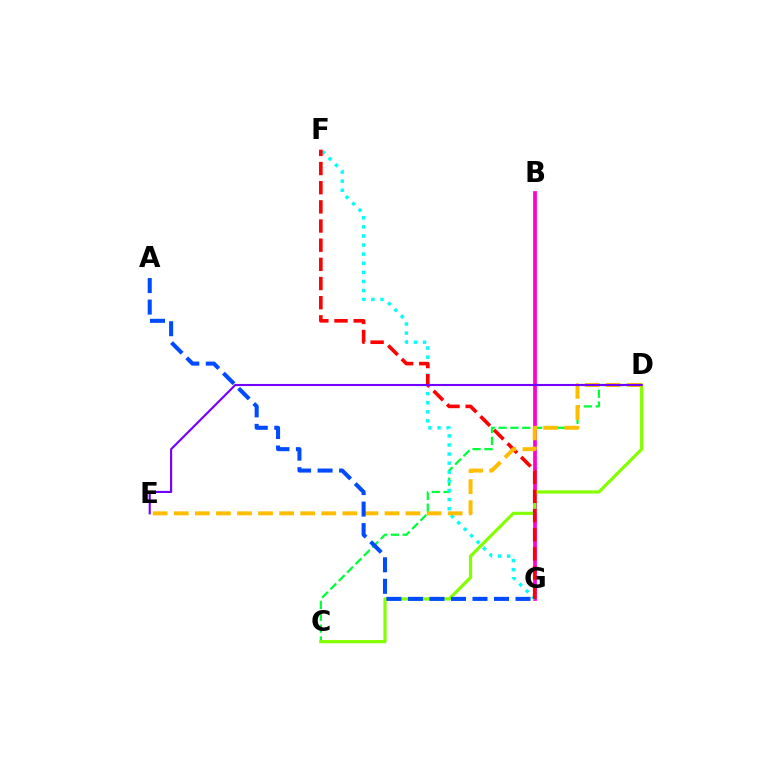{('C', 'D'): [{'color': '#00ff39', 'line_style': 'dashed', 'thickness': 1.61}, {'color': '#84ff00', 'line_style': 'solid', 'thickness': 2.3}], ('B', 'G'): [{'color': '#ff00cf', 'line_style': 'solid', 'thickness': 2.68}], ('F', 'G'): [{'color': '#00fff6', 'line_style': 'dotted', 'thickness': 2.47}, {'color': '#ff0000', 'line_style': 'dashed', 'thickness': 2.6}], ('D', 'E'): [{'color': '#ffbd00', 'line_style': 'dashed', 'thickness': 2.86}, {'color': '#7200ff', 'line_style': 'solid', 'thickness': 1.53}], ('A', 'G'): [{'color': '#004bff', 'line_style': 'dashed', 'thickness': 2.92}]}